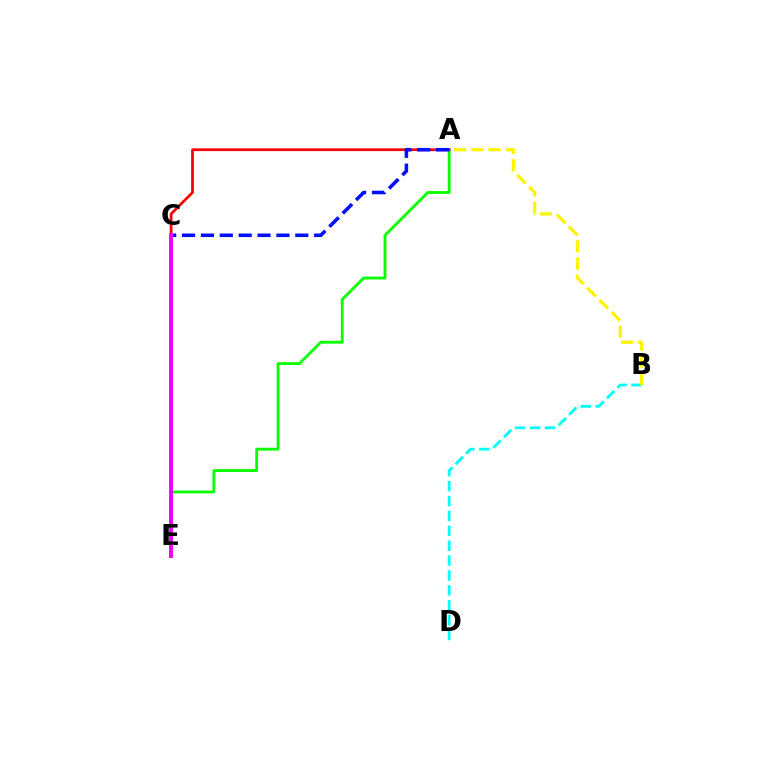{('A', 'E'): [{'color': '#08ff00', 'line_style': 'solid', 'thickness': 2.04}], ('B', 'D'): [{'color': '#00fff6', 'line_style': 'dashed', 'thickness': 2.02}], ('A', 'C'): [{'color': '#ff0000', 'line_style': 'solid', 'thickness': 1.97}, {'color': '#0010ff', 'line_style': 'dashed', 'thickness': 2.56}], ('A', 'B'): [{'color': '#fcf500', 'line_style': 'dashed', 'thickness': 2.33}], ('C', 'E'): [{'color': '#ee00ff', 'line_style': 'solid', 'thickness': 2.82}]}